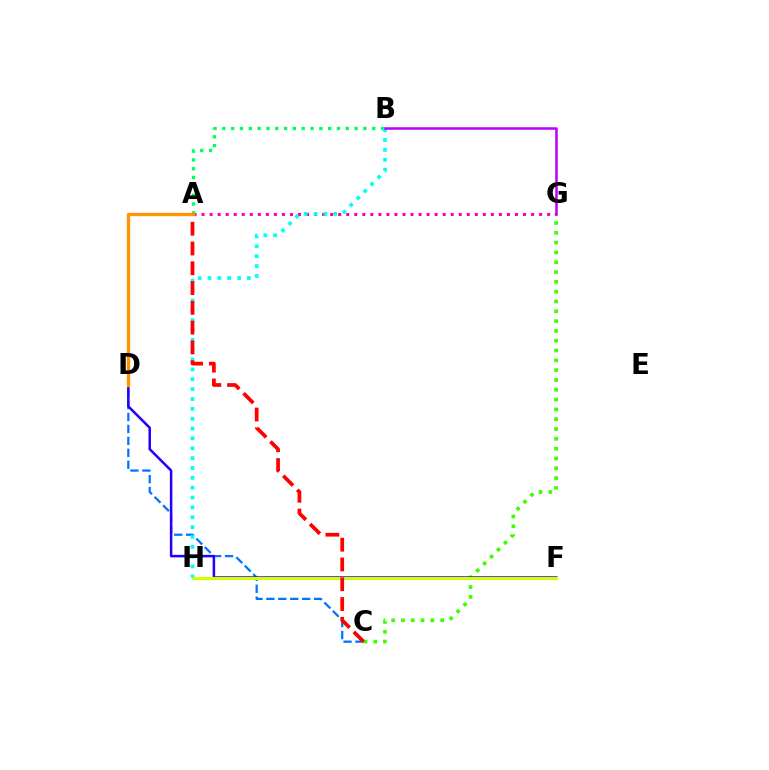{('A', 'B'): [{'color': '#00ff5c', 'line_style': 'dotted', 'thickness': 2.4}], ('C', 'G'): [{'color': '#3dff00', 'line_style': 'dotted', 'thickness': 2.67}], ('C', 'D'): [{'color': '#0074ff', 'line_style': 'dashed', 'thickness': 1.62}], ('D', 'F'): [{'color': '#2500ff', 'line_style': 'solid', 'thickness': 1.82}], ('F', 'H'): [{'color': '#d1ff00', 'line_style': 'solid', 'thickness': 2.31}], ('A', 'G'): [{'color': '#ff00ac', 'line_style': 'dotted', 'thickness': 2.18}], ('B', 'H'): [{'color': '#00fff6', 'line_style': 'dotted', 'thickness': 2.68}], ('A', 'C'): [{'color': '#ff0000', 'line_style': 'dashed', 'thickness': 2.69}], ('B', 'G'): [{'color': '#b900ff', 'line_style': 'solid', 'thickness': 1.81}], ('A', 'D'): [{'color': '#ff9400', 'line_style': 'solid', 'thickness': 2.38}]}